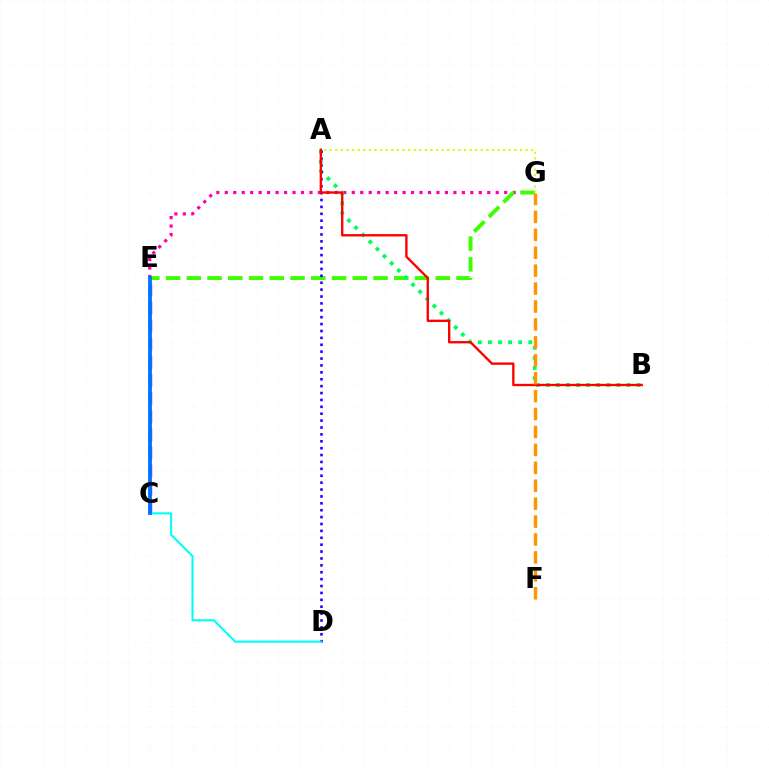{('C', 'E'): [{'color': '#b900ff', 'line_style': 'dashed', 'thickness': 2.46}, {'color': '#0074ff', 'line_style': 'solid', 'thickness': 2.73}], ('E', 'G'): [{'color': '#ff00ac', 'line_style': 'dotted', 'thickness': 2.3}, {'color': '#3dff00', 'line_style': 'dashed', 'thickness': 2.82}], ('A', 'B'): [{'color': '#00ff5c', 'line_style': 'dotted', 'thickness': 2.74}, {'color': '#ff0000', 'line_style': 'solid', 'thickness': 1.69}], ('A', 'D'): [{'color': '#2500ff', 'line_style': 'dotted', 'thickness': 1.87}], ('A', 'G'): [{'color': '#d1ff00', 'line_style': 'dotted', 'thickness': 1.52}], ('F', 'G'): [{'color': '#ff9400', 'line_style': 'dashed', 'thickness': 2.43}], ('C', 'D'): [{'color': '#00fff6', 'line_style': 'solid', 'thickness': 1.5}]}